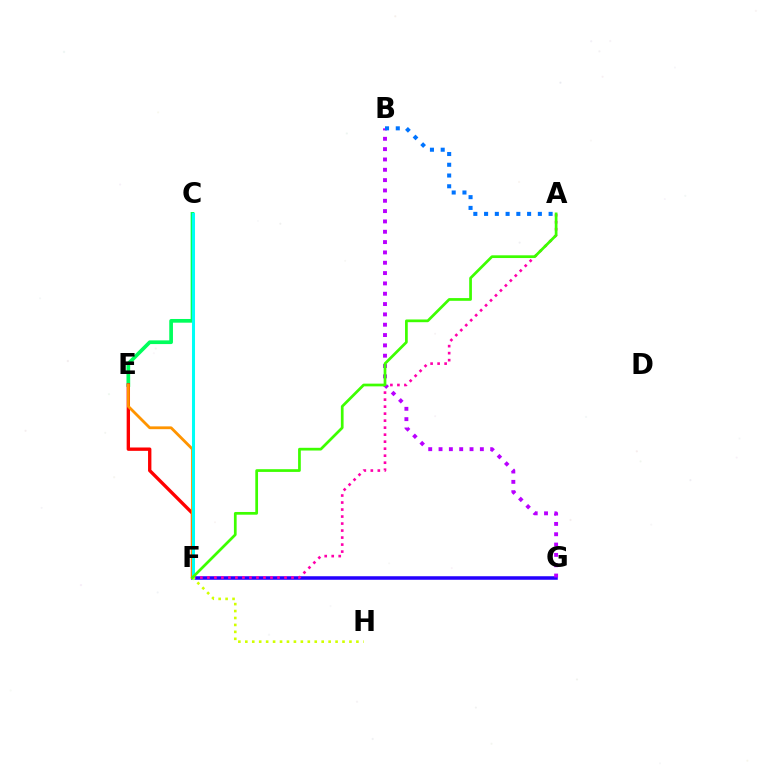{('C', 'E'): [{'color': '#00ff5c', 'line_style': 'solid', 'thickness': 2.67}], ('F', 'G'): [{'color': '#2500ff', 'line_style': 'solid', 'thickness': 2.54}], ('A', 'F'): [{'color': '#ff00ac', 'line_style': 'dotted', 'thickness': 1.9}, {'color': '#3dff00', 'line_style': 'solid', 'thickness': 1.96}], ('E', 'F'): [{'color': '#ff0000', 'line_style': 'solid', 'thickness': 2.41}, {'color': '#ff9400', 'line_style': 'solid', 'thickness': 2.02}], ('C', 'F'): [{'color': '#00fff6', 'line_style': 'solid', 'thickness': 2.18}], ('B', 'G'): [{'color': '#b900ff', 'line_style': 'dotted', 'thickness': 2.81}], ('F', 'H'): [{'color': '#d1ff00', 'line_style': 'dotted', 'thickness': 1.89}], ('A', 'B'): [{'color': '#0074ff', 'line_style': 'dotted', 'thickness': 2.92}]}